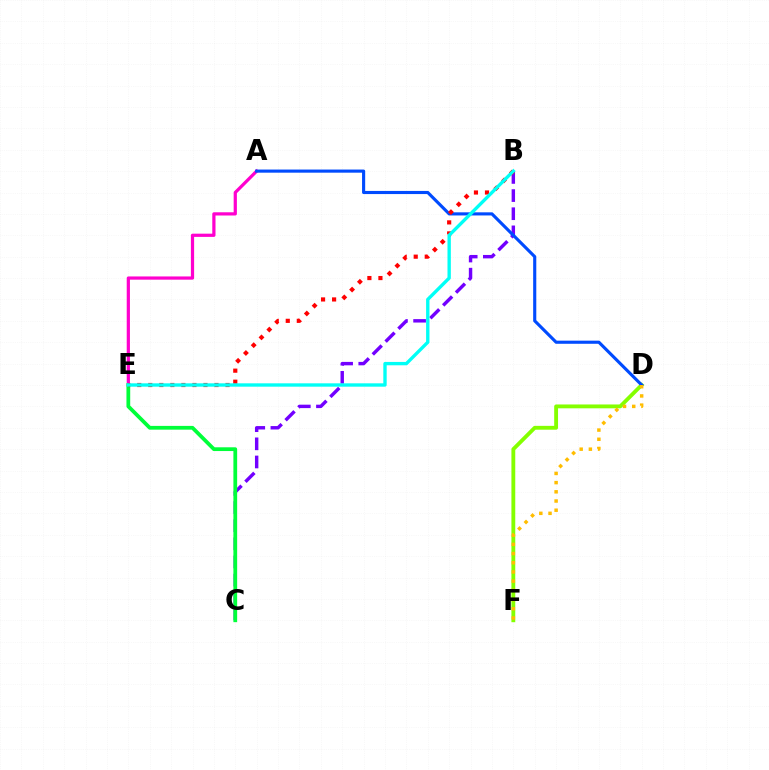{('A', 'E'): [{'color': '#ff00cf', 'line_style': 'solid', 'thickness': 2.32}], ('D', 'F'): [{'color': '#84ff00', 'line_style': 'solid', 'thickness': 2.77}, {'color': '#ffbd00', 'line_style': 'dotted', 'thickness': 2.5}], ('B', 'C'): [{'color': '#7200ff', 'line_style': 'dashed', 'thickness': 2.46}], ('C', 'E'): [{'color': '#00ff39', 'line_style': 'solid', 'thickness': 2.71}], ('A', 'D'): [{'color': '#004bff', 'line_style': 'solid', 'thickness': 2.25}], ('B', 'E'): [{'color': '#ff0000', 'line_style': 'dotted', 'thickness': 3.0}, {'color': '#00fff6', 'line_style': 'solid', 'thickness': 2.42}]}